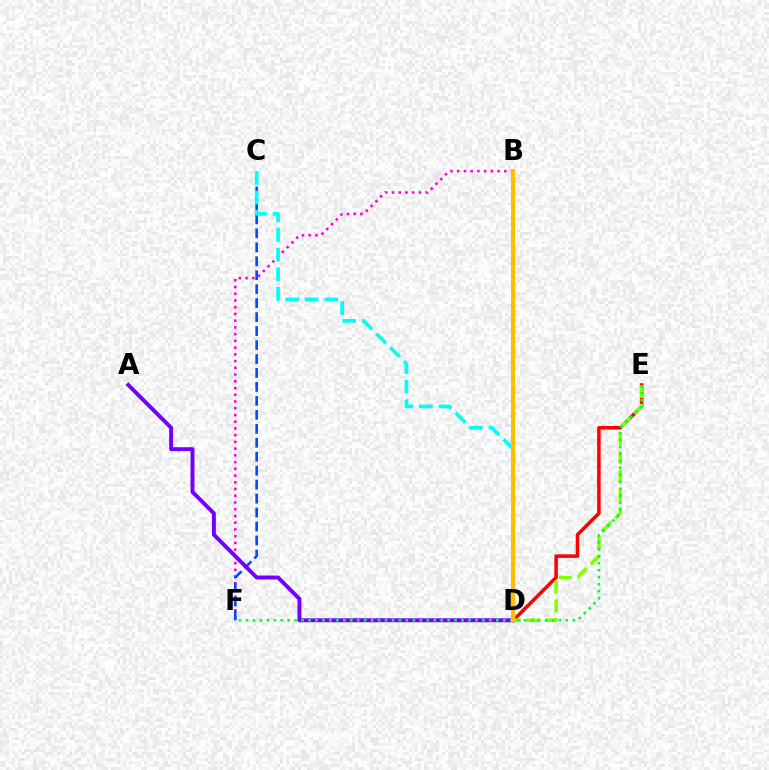{('B', 'F'): [{'color': '#ff00cf', 'line_style': 'dotted', 'thickness': 1.83}], ('D', 'E'): [{'color': '#ff0000', 'line_style': 'solid', 'thickness': 2.54}, {'color': '#84ff00', 'line_style': 'dashed', 'thickness': 2.54}], ('C', 'F'): [{'color': '#004bff', 'line_style': 'dashed', 'thickness': 1.9}], ('A', 'D'): [{'color': '#7200ff', 'line_style': 'solid', 'thickness': 2.83}], ('E', 'F'): [{'color': '#00ff39', 'line_style': 'dotted', 'thickness': 1.89}], ('C', 'D'): [{'color': '#00fff6', 'line_style': 'dashed', 'thickness': 2.66}], ('B', 'D'): [{'color': '#ffbd00', 'line_style': 'solid', 'thickness': 2.88}]}